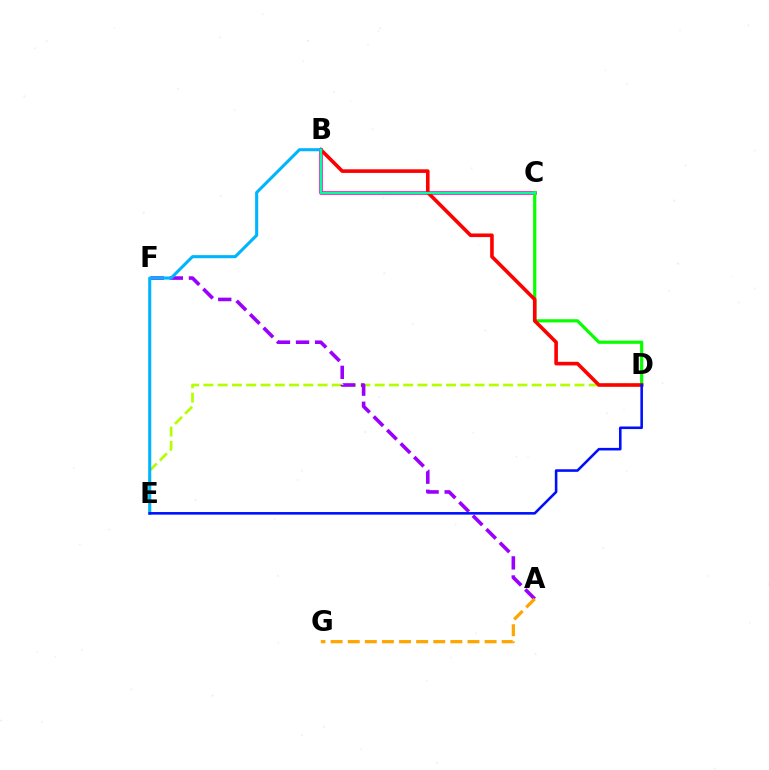{('B', 'C'): [{'color': '#ff00bd', 'line_style': 'solid', 'thickness': 2.59}, {'color': '#00ff9d', 'line_style': 'solid', 'thickness': 1.53}], ('D', 'E'): [{'color': '#b3ff00', 'line_style': 'dashed', 'thickness': 1.94}, {'color': '#0010ff', 'line_style': 'solid', 'thickness': 1.86}], ('C', 'D'): [{'color': '#08ff00', 'line_style': 'solid', 'thickness': 2.3}], ('A', 'F'): [{'color': '#9b00ff', 'line_style': 'dashed', 'thickness': 2.59}], ('B', 'D'): [{'color': '#ff0000', 'line_style': 'solid', 'thickness': 2.59}], ('A', 'G'): [{'color': '#ffa500', 'line_style': 'dashed', 'thickness': 2.32}], ('B', 'E'): [{'color': '#00b5ff', 'line_style': 'solid', 'thickness': 2.21}]}